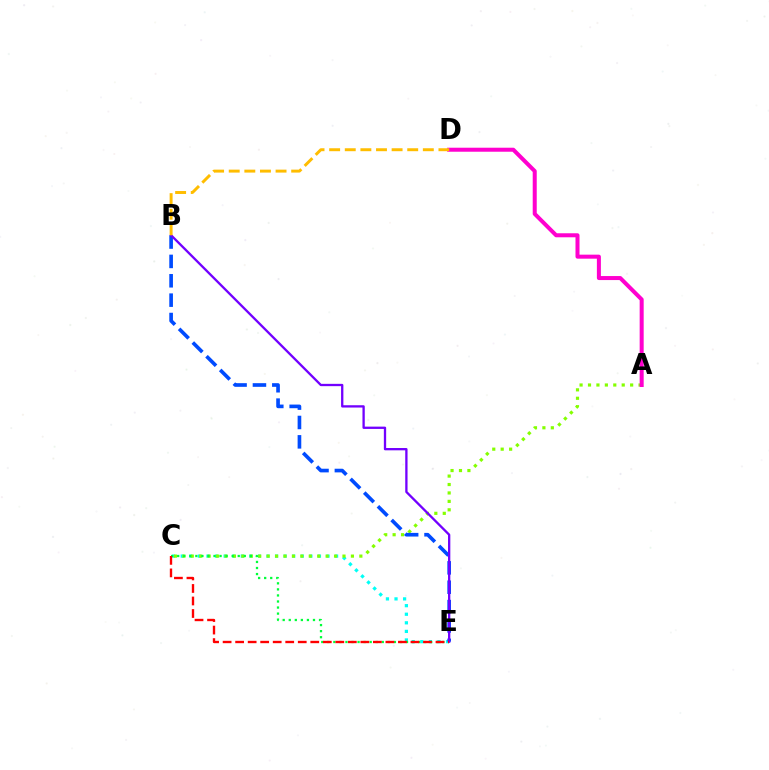{('C', 'E'): [{'color': '#00fff6', 'line_style': 'dotted', 'thickness': 2.33}, {'color': '#00ff39', 'line_style': 'dotted', 'thickness': 1.64}, {'color': '#ff0000', 'line_style': 'dashed', 'thickness': 1.7}], ('A', 'C'): [{'color': '#84ff00', 'line_style': 'dotted', 'thickness': 2.29}], ('A', 'D'): [{'color': '#ff00cf', 'line_style': 'solid', 'thickness': 2.89}], ('B', 'E'): [{'color': '#004bff', 'line_style': 'dashed', 'thickness': 2.63}, {'color': '#7200ff', 'line_style': 'solid', 'thickness': 1.66}], ('B', 'D'): [{'color': '#ffbd00', 'line_style': 'dashed', 'thickness': 2.12}]}